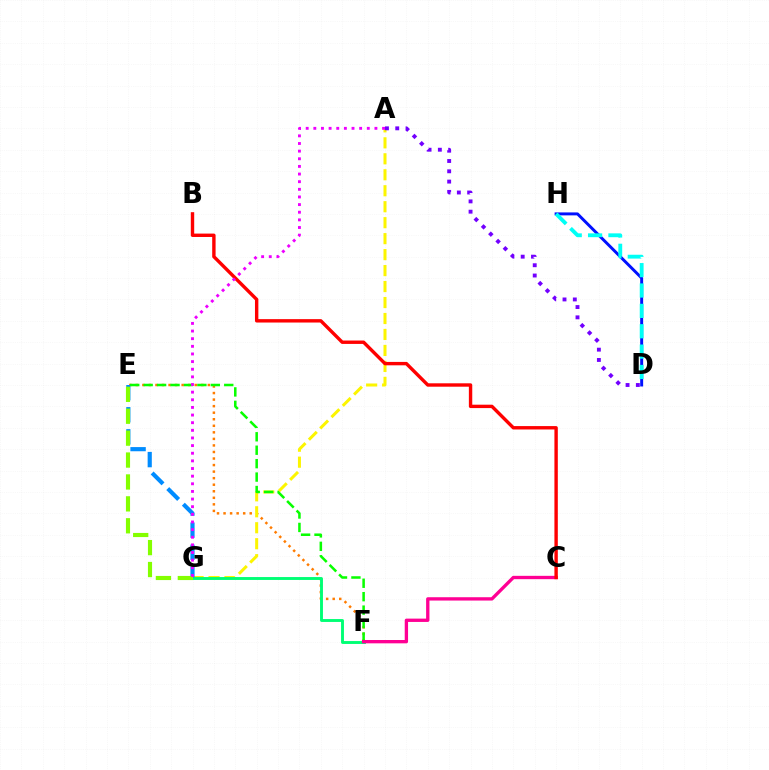{('D', 'H'): [{'color': '#0010ff', 'line_style': 'solid', 'thickness': 2.12}, {'color': '#00fff6', 'line_style': 'dashed', 'thickness': 2.77}], ('E', 'F'): [{'color': '#ff7c00', 'line_style': 'dotted', 'thickness': 1.78}, {'color': '#08ff00', 'line_style': 'dashed', 'thickness': 1.82}], ('A', 'G'): [{'color': '#fcf500', 'line_style': 'dashed', 'thickness': 2.17}, {'color': '#ee00ff', 'line_style': 'dotted', 'thickness': 2.07}], ('F', 'G'): [{'color': '#00ff74', 'line_style': 'solid', 'thickness': 2.09}], ('E', 'G'): [{'color': '#008cff', 'line_style': 'dashed', 'thickness': 3.0}, {'color': '#84ff00', 'line_style': 'dashed', 'thickness': 2.98}], ('C', 'F'): [{'color': '#ff0094', 'line_style': 'solid', 'thickness': 2.4}], ('A', 'D'): [{'color': '#7200ff', 'line_style': 'dotted', 'thickness': 2.8}], ('B', 'C'): [{'color': '#ff0000', 'line_style': 'solid', 'thickness': 2.44}]}